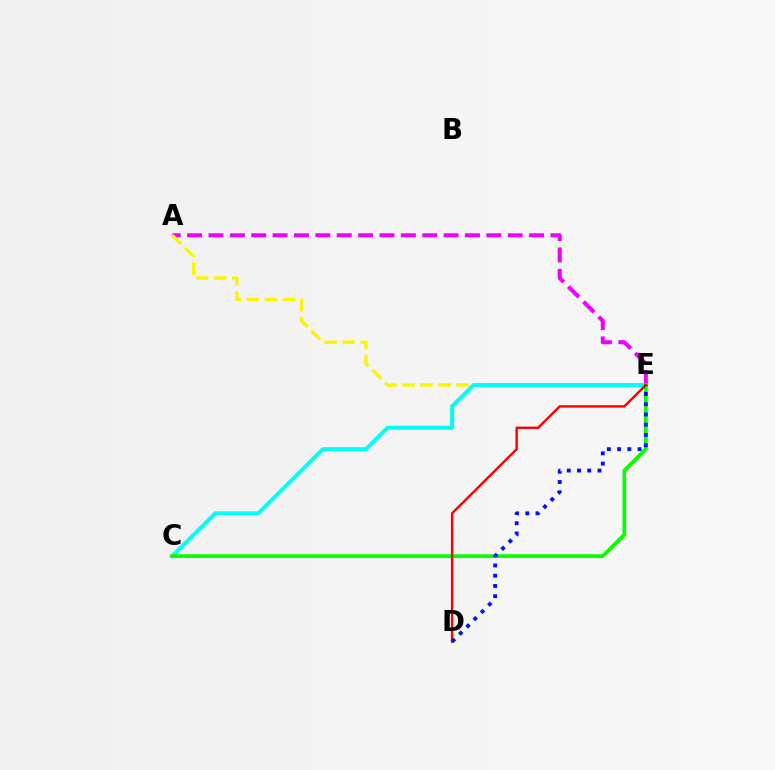{('A', 'E'): [{'color': '#ee00ff', 'line_style': 'dashed', 'thickness': 2.9}, {'color': '#fcf500', 'line_style': 'dashed', 'thickness': 2.45}], ('C', 'E'): [{'color': '#00fff6', 'line_style': 'solid', 'thickness': 2.88}, {'color': '#08ff00', 'line_style': 'solid', 'thickness': 2.68}], ('D', 'E'): [{'color': '#ff0000', 'line_style': 'solid', 'thickness': 1.74}, {'color': '#0010ff', 'line_style': 'dotted', 'thickness': 2.78}]}